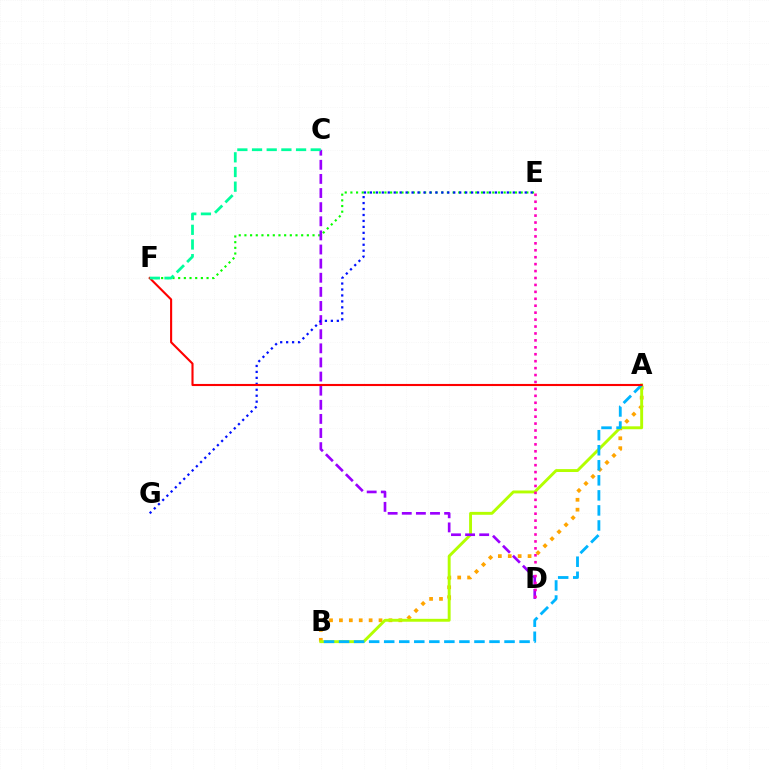{('A', 'B'): [{'color': '#ffa500', 'line_style': 'dotted', 'thickness': 2.69}, {'color': '#b3ff00', 'line_style': 'solid', 'thickness': 2.09}, {'color': '#00b5ff', 'line_style': 'dashed', 'thickness': 2.04}], ('E', 'F'): [{'color': '#08ff00', 'line_style': 'dotted', 'thickness': 1.54}], ('C', 'D'): [{'color': '#9b00ff', 'line_style': 'dashed', 'thickness': 1.92}], ('E', 'G'): [{'color': '#0010ff', 'line_style': 'dotted', 'thickness': 1.62}], ('A', 'F'): [{'color': '#ff0000', 'line_style': 'solid', 'thickness': 1.52}], ('C', 'F'): [{'color': '#00ff9d', 'line_style': 'dashed', 'thickness': 1.99}], ('D', 'E'): [{'color': '#ff00bd', 'line_style': 'dotted', 'thickness': 1.88}]}